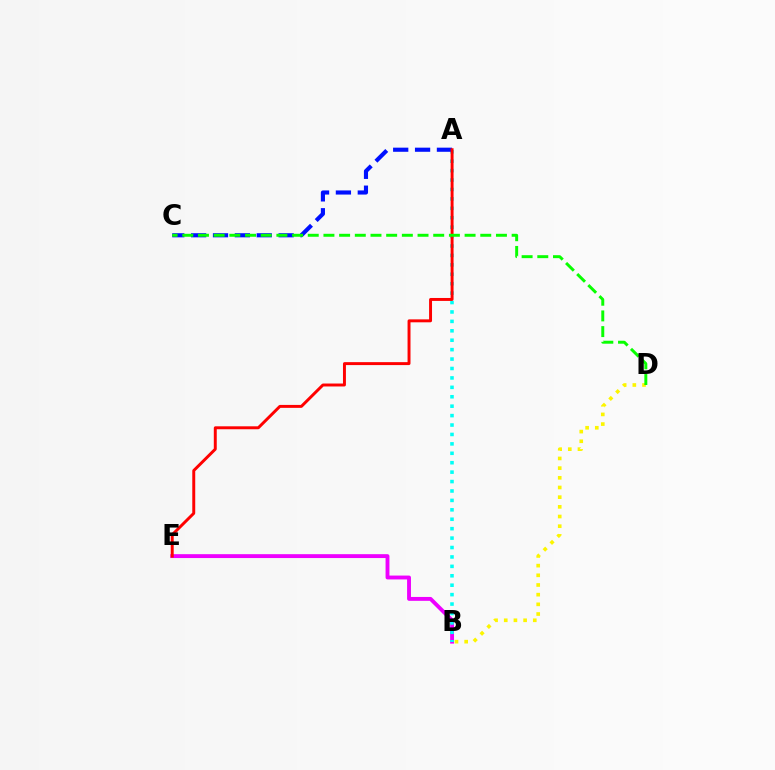{('B', 'D'): [{'color': '#fcf500', 'line_style': 'dotted', 'thickness': 2.63}], ('B', 'E'): [{'color': '#ee00ff', 'line_style': 'solid', 'thickness': 2.79}], ('A', 'B'): [{'color': '#00fff6', 'line_style': 'dotted', 'thickness': 2.56}], ('A', 'C'): [{'color': '#0010ff', 'line_style': 'dashed', 'thickness': 2.97}], ('A', 'E'): [{'color': '#ff0000', 'line_style': 'solid', 'thickness': 2.12}], ('C', 'D'): [{'color': '#08ff00', 'line_style': 'dashed', 'thickness': 2.13}]}